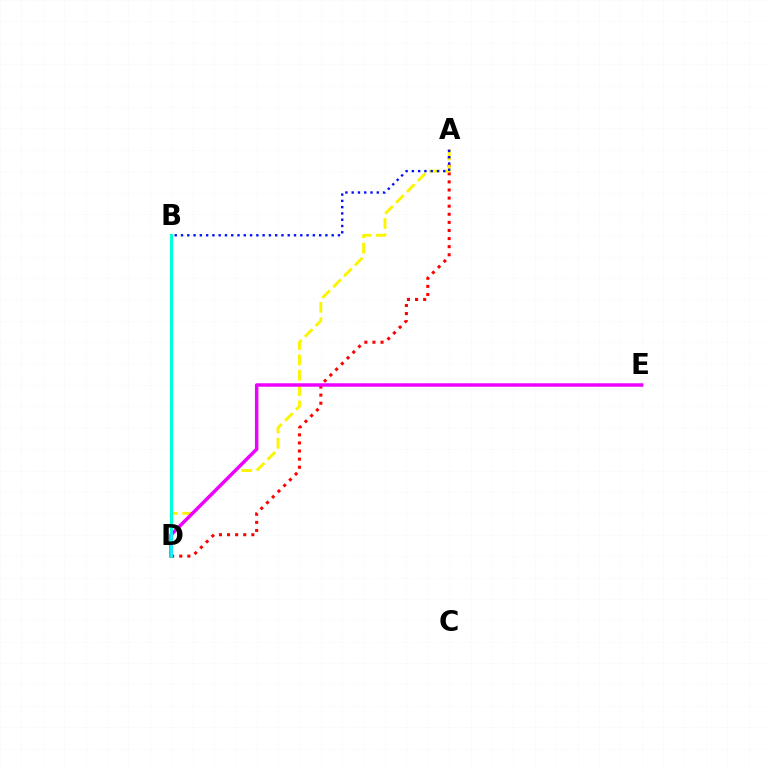{('A', 'D'): [{'color': '#ff0000', 'line_style': 'dotted', 'thickness': 2.2}, {'color': '#fcf500', 'line_style': 'dashed', 'thickness': 2.09}], ('B', 'D'): [{'color': '#08ff00', 'line_style': 'solid', 'thickness': 2.2}, {'color': '#00fff6', 'line_style': 'solid', 'thickness': 1.99}], ('A', 'B'): [{'color': '#0010ff', 'line_style': 'dotted', 'thickness': 1.71}], ('D', 'E'): [{'color': '#ee00ff', 'line_style': 'solid', 'thickness': 2.5}]}